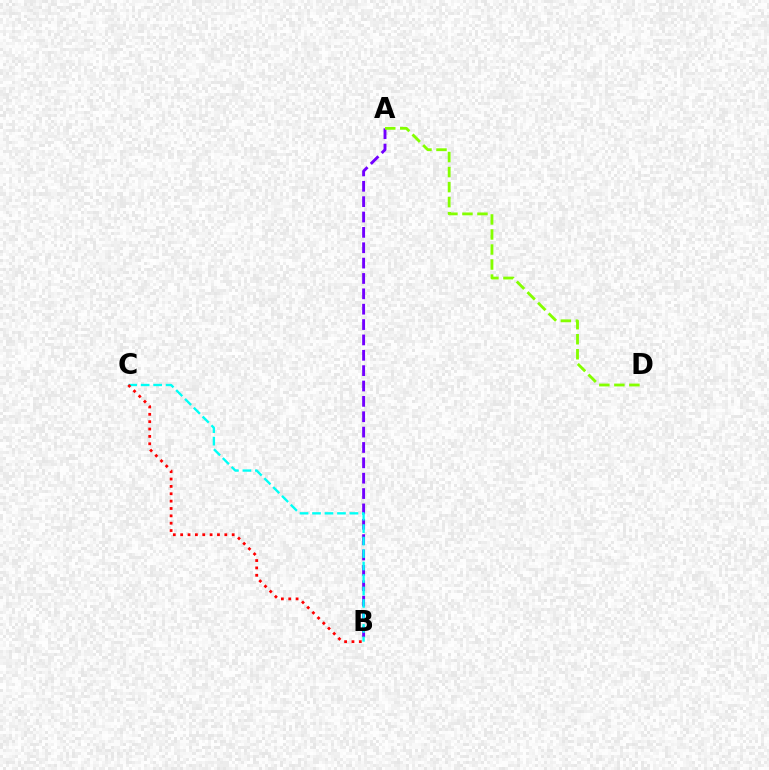{('A', 'B'): [{'color': '#7200ff', 'line_style': 'dashed', 'thickness': 2.09}], ('A', 'D'): [{'color': '#84ff00', 'line_style': 'dashed', 'thickness': 2.04}], ('B', 'C'): [{'color': '#00fff6', 'line_style': 'dashed', 'thickness': 1.69}, {'color': '#ff0000', 'line_style': 'dotted', 'thickness': 2.0}]}